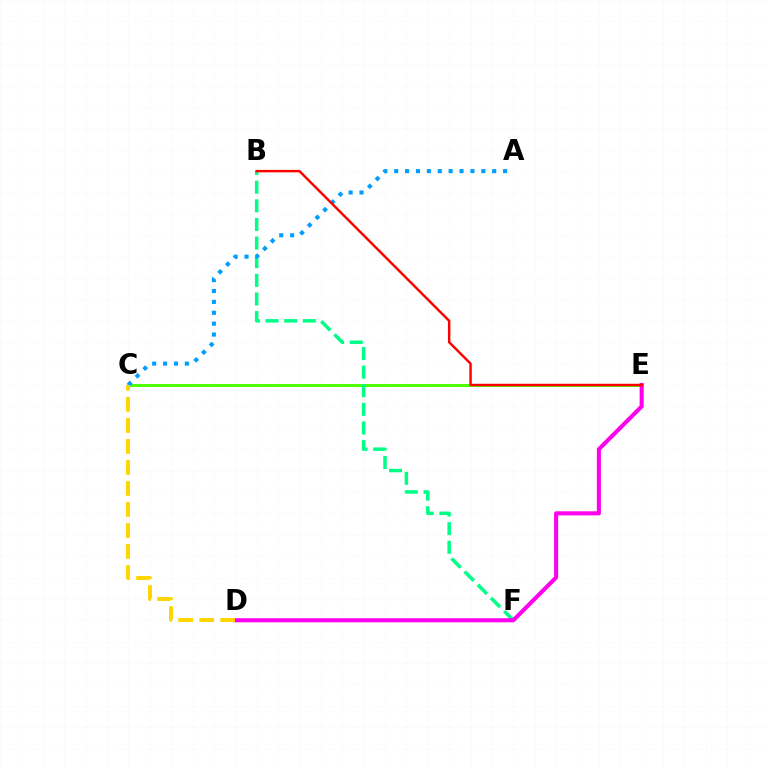{('D', 'F'): [{'color': '#3700ff', 'line_style': 'solid', 'thickness': 1.55}], ('C', 'E'): [{'color': '#4fff00', 'line_style': 'solid', 'thickness': 2.13}], ('B', 'F'): [{'color': '#00ff86', 'line_style': 'dashed', 'thickness': 2.53}], ('D', 'E'): [{'color': '#ff00ed', 'line_style': 'solid', 'thickness': 2.93}], ('A', 'C'): [{'color': '#009eff', 'line_style': 'dotted', 'thickness': 2.96}], ('C', 'D'): [{'color': '#ffd500', 'line_style': 'dashed', 'thickness': 2.86}], ('B', 'E'): [{'color': '#ff0000', 'line_style': 'solid', 'thickness': 1.76}]}